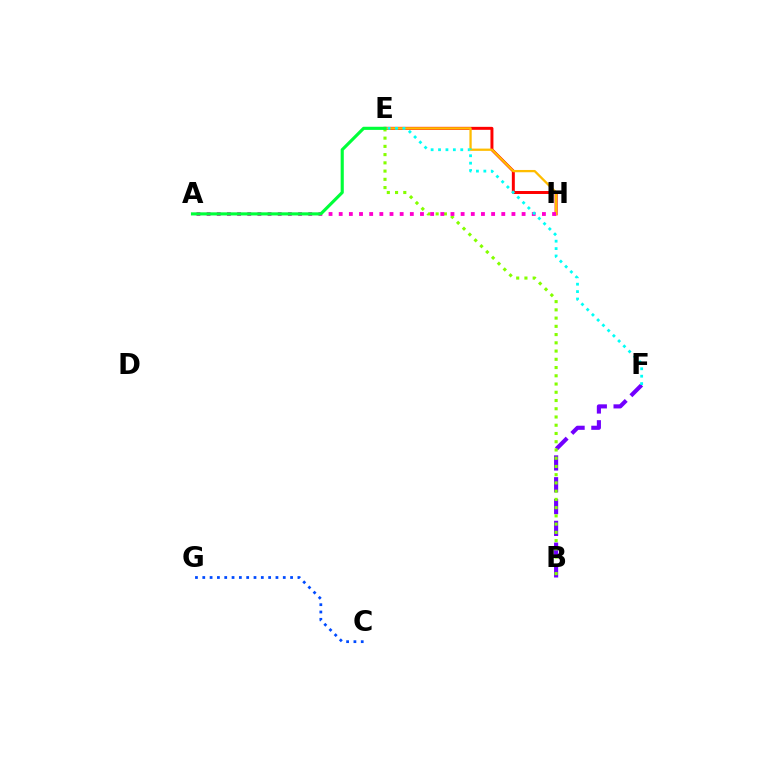{('E', 'H'): [{'color': '#ff0000', 'line_style': 'solid', 'thickness': 2.14}, {'color': '#ffbd00', 'line_style': 'solid', 'thickness': 1.64}], ('B', 'F'): [{'color': '#7200ff', 'line_style': 'dashed', 'thickness': 2.96}], ('B', 'E'): [{'color': '#84ff00', 'line_style': 'dotted', 'thickness': 2.24}], ('A', 'H'): [{'color': '#ff00cf', 'line_style': 'dotted', 'thickness': 2.76}], ('E', 'F'): [{'color': '#00fff6', 'line_style': 'dotted', 'thickness': 2.01}], ('A', 'E'): [{'color': '#00ff39', 'line_style': 'solid', 'thickness': 2.26}], ('C', 'G'): [{'color': '#004bff', 'line_style': 'dotted', 'thickness': 1.99}]}